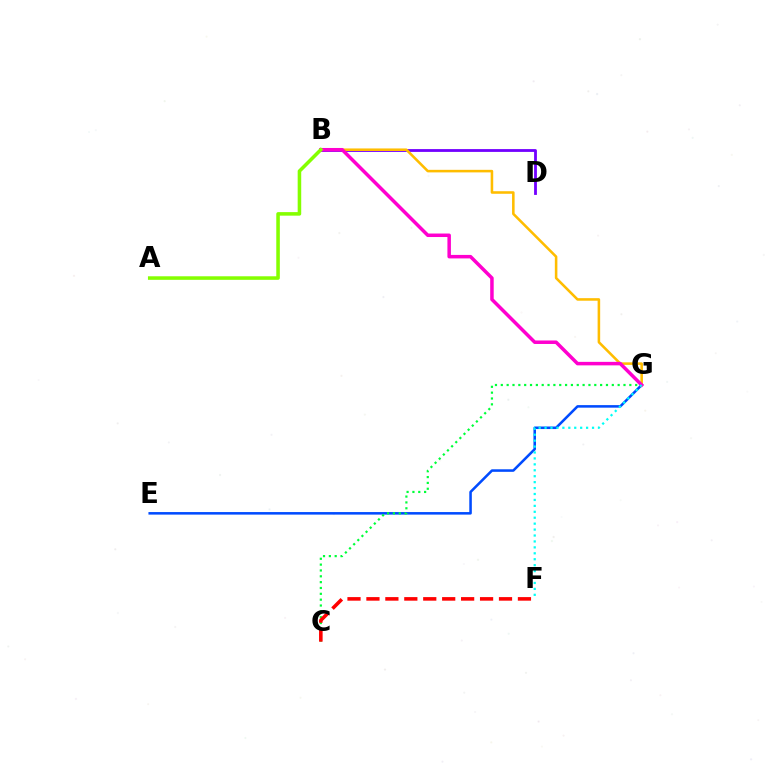{('B', 'D'): [{'color': '#7200ff', 'line_style': 'solid', 'thickness': 2.03}], ('E', 'G'): [{'color': '#004bff', 'line_style': 'solid', 'thickness': 1.83}], ('B', 'G'): [{'color': '#ffbd00', 'line_style': 'solid', 'thickness': 1.84}, {'color': '#ff00cf', 'line_style': 'solid', 'thickness': 2.52}], ('C', 'G'): [{'color': '#00ff39', 'line_style': 'dotted', 'thickness': 1.59}], ('F', 'G'): [{'color': '#00fff6', 'line_style': 'dotted', 'thickness': 1.61}], ('A', 'B'): [{'color': '#84ff00', 'line_style': 'solid', 'thickness': 2.55}], ('C', 'F'): [{'color': '#ff0000', 'line_style': 'dashed', 'thickness': 2.57}]}